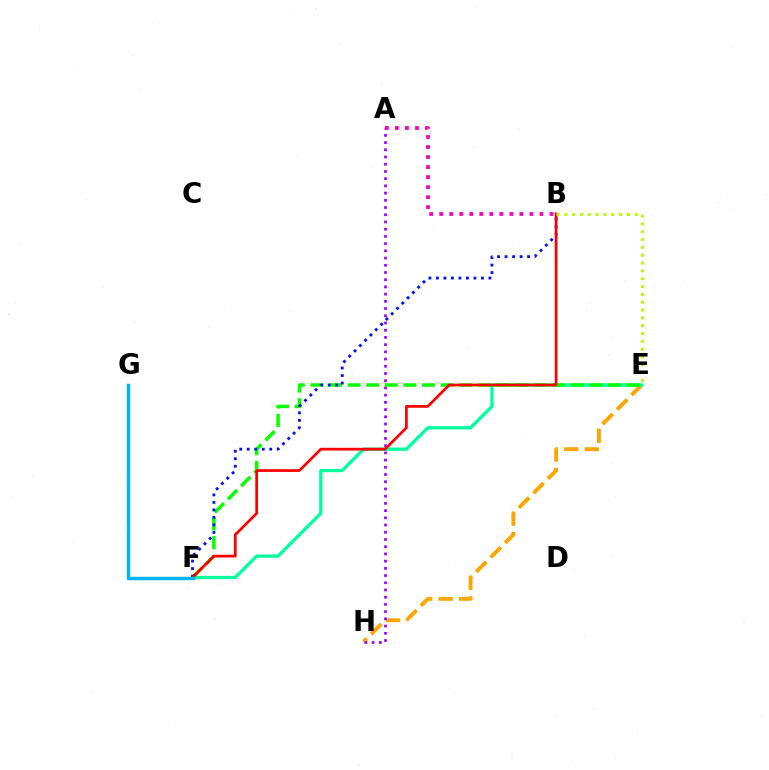{('E', 'H'): [{'color': '#ffa500', 'line_style': 'dashed', 'thickness': 2.78}], ('E', 'F'): [{'color': '#00ff9d', 'line_style': 'solid', 'thickness': 2.37}, {'color': '#08ff00', 'line_style': 'dashed', 'thickness': 2.53}], ('A', 'H'): [{'color': '#9b00ff', 'line_style': 'dotted', 'thickness': 1.96}], ('B', 'F'): [{'color': '#0010ff', 'line_style': 'dotted', 'thickness': 2.04}, {'color': '#ff0000', 'line_style': 'solid', 'thickness': 1.97}], ('A', 'B'): [{'color': '#ff00bd', 'line_style': 'dotted', 'thickness': 2.72}], ('B', 'E'): [{'color': '#b3ff00', 'line_style': 'dotted', 'thickness': 2.13}], ('F', 'G'): [{'color': '#00b5ff', 'line_style': 'solid', 'thickness': 2.48}]}